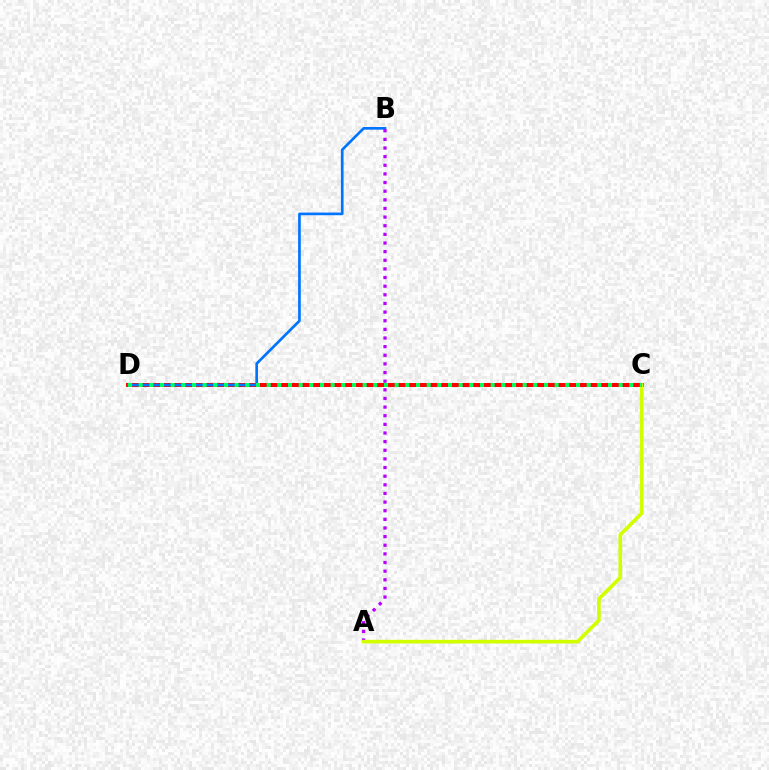{('C', 'D'): [{'color': '#ff0000', 'line_style': 'solid', 'thickness': 2.86}, {'color': '#00ff5c', 'line_style': 'dotted', 'thickness': 2.9}], ('B', 'D'): [{'color': '#0074ff', 'line_style': 'solid', 'thickness': 1.92}], ('A', 'B'): [{'color': '#b900ff', 'line_style': 'dotted', 'thickness': 2.35}], ('A', 'C'): [{'color': '#d1ff00', 'line_style': 'solid', 'thickness': 2.63}]}